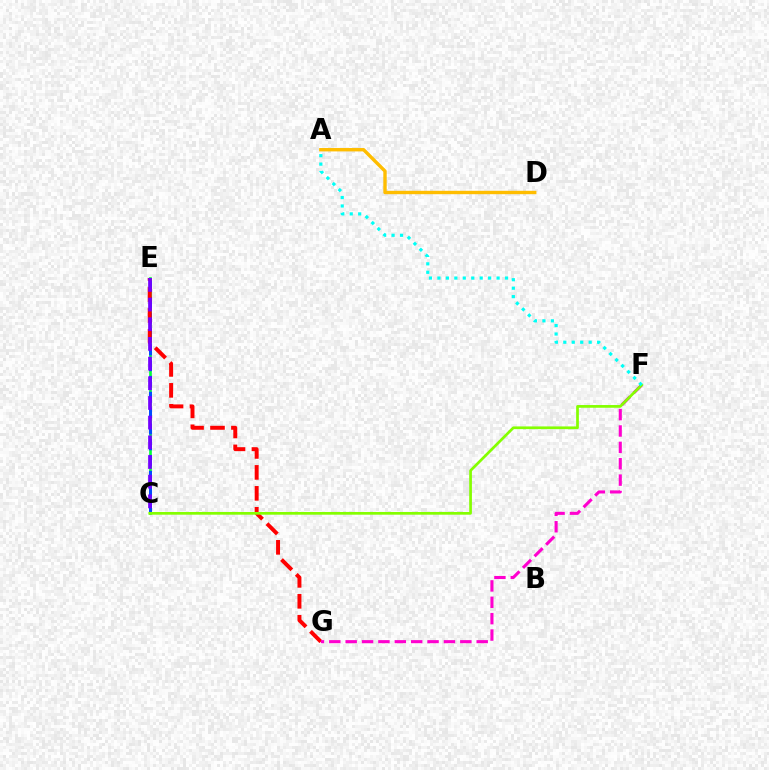{('C', 'E'): [{'color': '#00ff39', 'line_style': 'solid', 'thickness': 1.92}, {'color': '#004bff', 'line_style': 'dashed', 'thickness': 2.15}, {'color': '#7200ff', 'line_style': 'dashed', 'thickness': 2.67}], ('A', 'D'): [{'color': '#ffbd00', 'line_style': 'solid', 'thickness': 2.44}], ('E', 'G'): [{'color': '#ff0000', 'line_style': 'dashed', 'thickness': 2.85}], ('F', 'G'): [{'color': '#ff00cf', 'line_style': 'dashed', 'thickness': 2.22}], ('C', 'F'): [{'color': '#84ff00', 'line_style': 'solid', 'thickness': 1.95}], ('A', 'F'): [{'color': '#00fff6', 'line_style': 'dotted', 'thickness': 2.3}]}